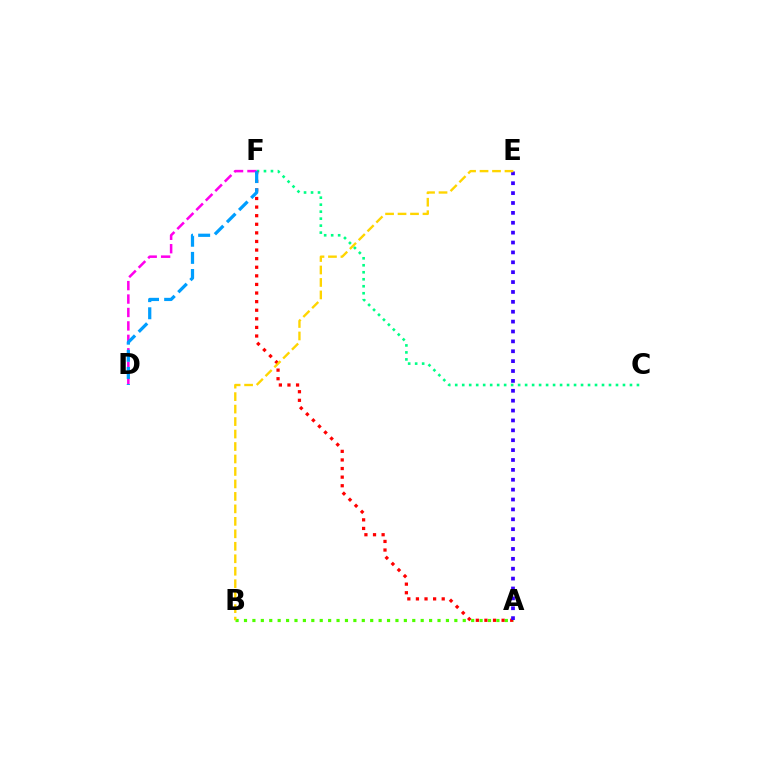{('C', 'F'): [{'color': '#00ff86', 'line_style': 'dotted', 'thickness': 1.9}], ('A', 'F'): [{'color': '#ff0000', 'line_style': 'dotted', 'thickness': 2.34}], ('A', 'B'): [{'color': '#4fff00', 'line_style': 'dotted', 'thickness': 2.29}], ('D', 'F'): [{'color': '#ff00ed', 'line_style': 'dashed', 'thickness': 1.82}, {'color': '#009eff', 'line_style': 'dashed', 'thickness': 2.33}], ('A', 'E'): [{'color': '#3700ff', 'line_style': 'dotted', 'thickness': 2.69}], ('B', 'E'): [{'color': '#ffd500', 'line_style': 'dashed', 'thickness': 1.69}]}